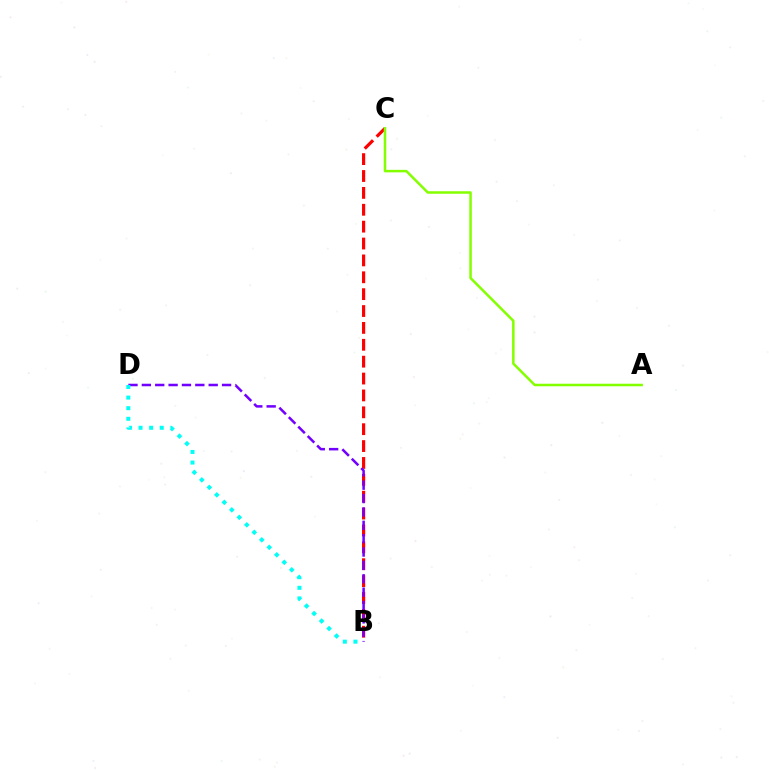{('B', 'C'): [{'color': '#ff0000', 'line_style': 'dashed', 'thickness': 2.29}], ('B', 'D'): [{'color': '#7200ff', 'line_style': 'dashed', 'thickness': 1.82}, {'color': '#00fff6', 'line_style': 'dotted', 'thickness': 2.88}], ('A', 'C'): [{'color': '#84ff00', 'line_style': 'solid', 'thickness': 1.81}]}